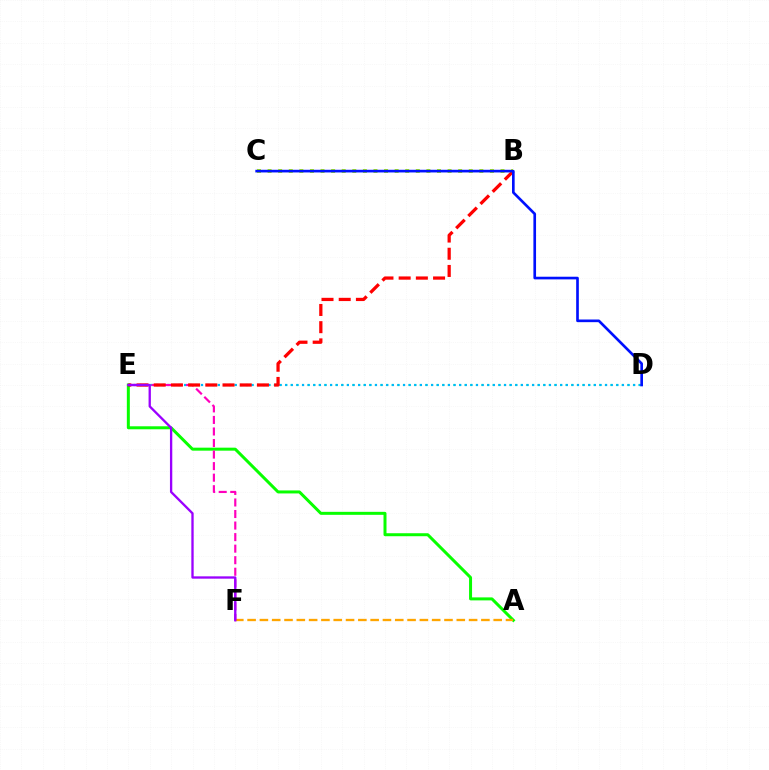{('B', 'C'): [{'color': '#b3ff00', 'line_style': 'dotted', 'thickness': 2.88}], ('D', 'E'): [{'color': '#00ff9d', 'line_style': 'dotted', 'thickness': 1.52}, {'color': '#00b5ff', 'line_style': 'dotted', 'thickness': 1.52}], ('A', 'E'): [{'color': '#08ff00', 'line_style': 'solid', 'thickness': 2.16}], ('A', 'F'): [{'color': '#ffa500', 'line_style': 'dashed', 'thickness': 1.67}], ('E', 'F'): [{'color': '#ff00bd', 'line_style': 'dashed', 'thickness': 1.57}, {'color': '#9b00ff', 'line_style': 'solid', 'thickness': 1.67}], ('B', 'E'): [{'color': '#ff0000', 'line_style': 'dashed', 'thickness': 2.34}], ('C', 'D'): [{'color': '#0010ff', 'line_style': 'solid', 'thickness': 1.91}]}